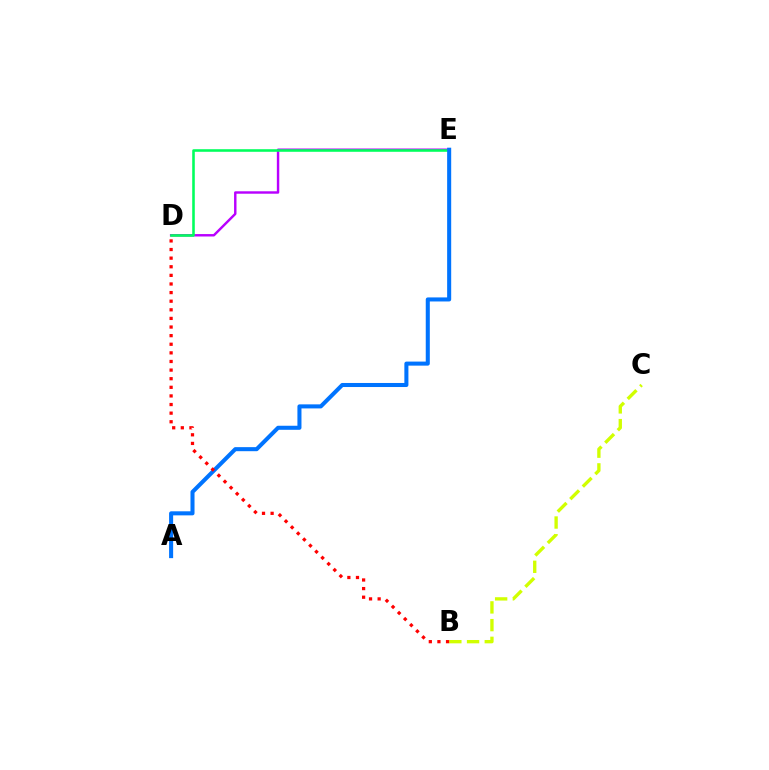{('D', 'E'): [{'color': '#b900ff', 'line_style': 'solid', 'thickness': 1.75}, {'color': '#00ff5c', 'line_style': 'solid', 'thickness': 1.86}], ('B', 'C'): [{'color': '#d1ff00', 'line_style': 'dashed', 'thickness': 2.41}], ('A', 'E'): [{'color': '#0074ff', 'line_style': 'solid', 'thickness': 2.92}], ('B', 'D'): [{'color': '#ff0000', 'line_style': 'dotted', 'thickness': 2.34}]}